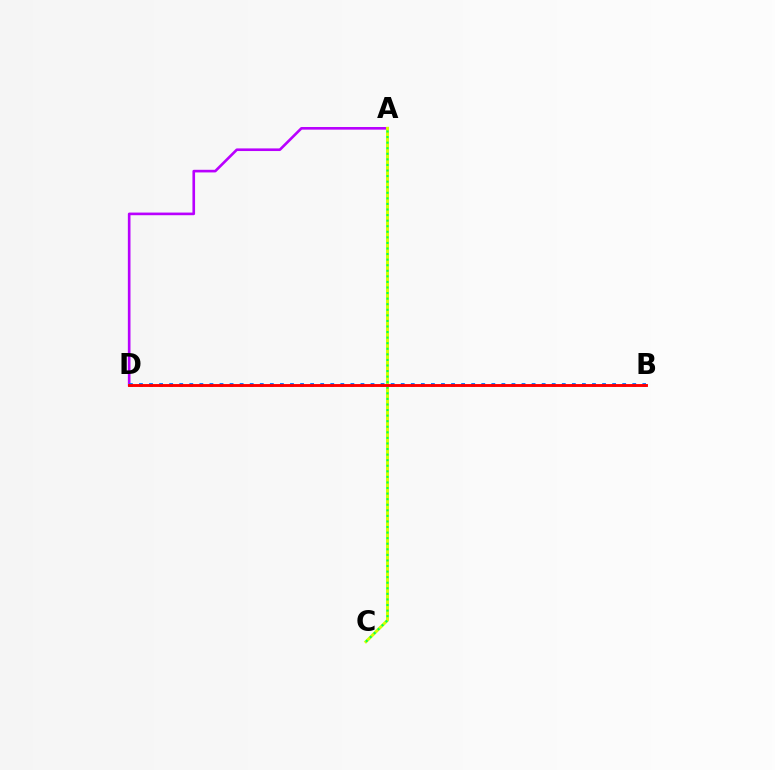{('A', 'D'): [{'color': '#b900ff', 'line_style': 'solid', 'thickness': 1.89}], ('A', 'C'): [{'color': '#d1ff00', 'line_style': 'solid', 'thickness': 2.18}, {'color': '#00ff5c', 'line_style': 'dotted', 'thickness': 1.51}], ('B', 'D'): [{'color': '#0074ff', 'line_style': 'dotted', 'thickness': 2.74}, {'color': '#ff0000', 'line_style': 'solid', 'thickness': 2.09}]}